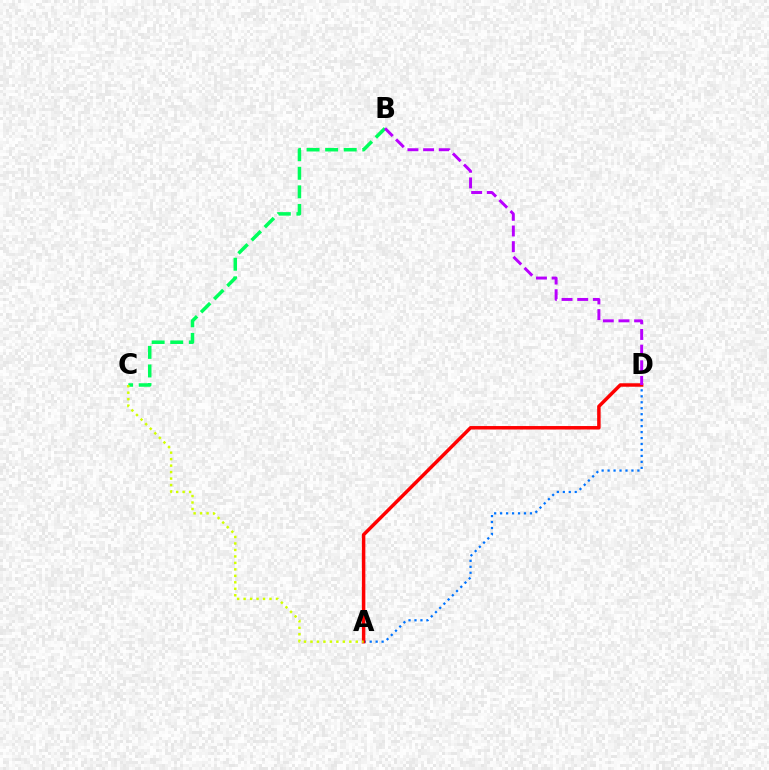{('A', 'D'): [{'color': '#0074ff', 'line_style': 'dotted', 'thickness': 1.62}, {'color': '#ff0000', 'line_style': 'solid', 'thickness': 2.5}], ('B', 'C'): [{'color': '#00ff5c', 'line_style': 'dashed', 'thickness': 2.52}], ('A', 'C'): [{'color': '#d1ff00', 'line_style': 'dotted', 'thickness': 1.76}], ('B', 'D'): [{'color': '#b900ff', 'line_style': 'dashed', 'thickness': 2.13}]}